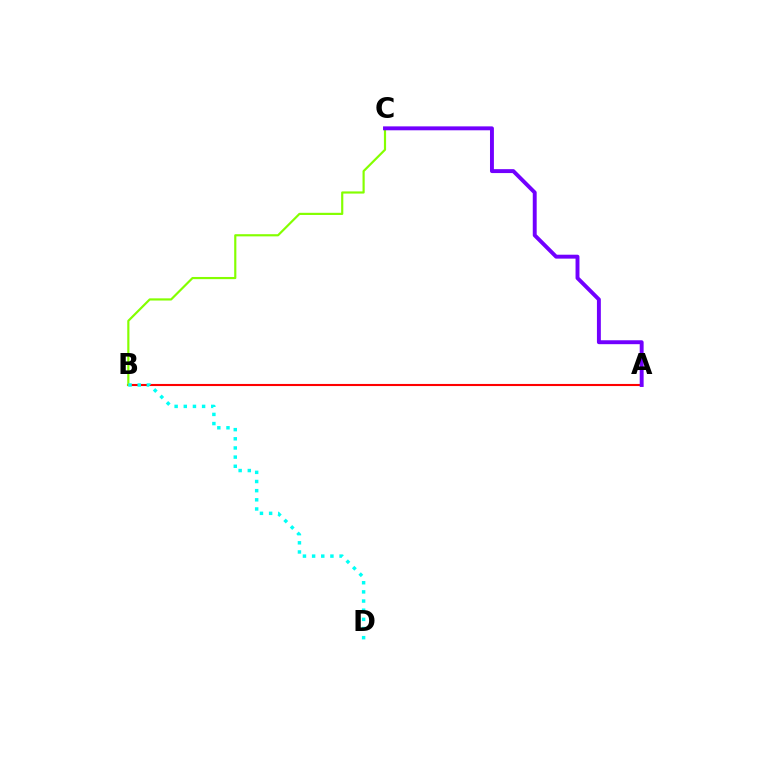{('A', 'B'): [{'color': '#ff0000', 'line_style': 'solid', 'thickness': 1.52}], ('B', 'C'): [{'color': '#84ff00', 'line_style': 'solid', 'thickness': 1.57}], ('A', 'C'): [{'color': '#7200ff', 'line_style': 'solid', 'thickness': 2.82}], ('B', 'D'): [{'color': '#00fff6', 'line_style': 'dotted', 'thickness': 2.49}]}